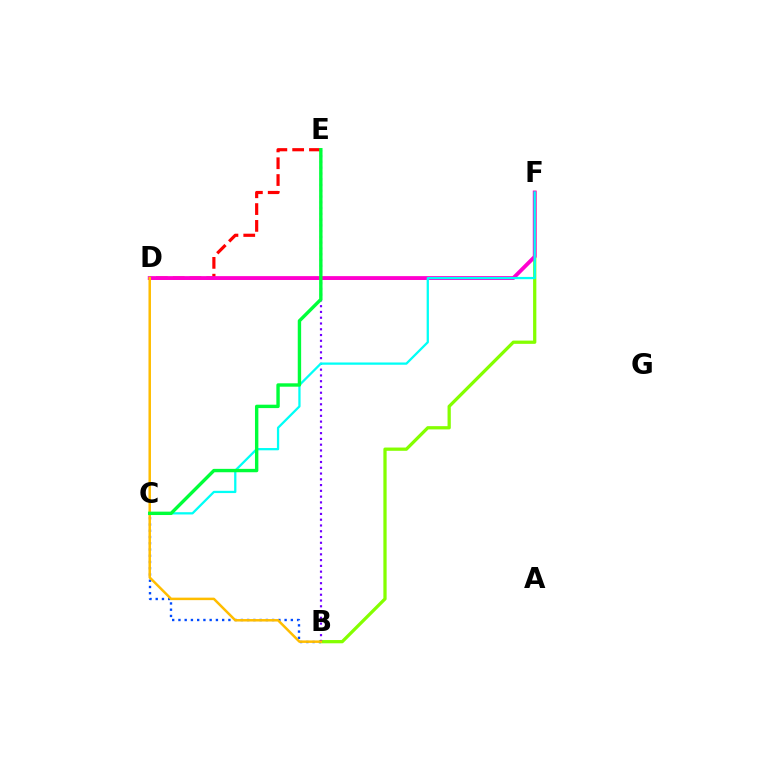{('D', 'E'): [{'color': '#ff0000', 'line_style': 'dashed', 'thickness': 2.28}], ('B', 'F'): [{'color': '#84ff00', 'line_style': 'solid', 'thickness': 2.35}], ('B', 'C'): [{'color': '#004bff', 'line_style': 'dotted', 'thickness': 1.7}], ('B', 'E'): [{'color': '#7200ff', 'line_style': 'dotted', 'thickness': 1.57}], ('D', 'F'): [{'color': '#ff00cf', 'line_style': 'solid', 'thickness': 2.78}], ('C', 'F'): [{'color': '#00fff6', 'line_style': 'solid', 'thickness': 1.63}], ('B', 'D'): [{'color': '#ffbd00', 'line_style': 'solid', 'thickness': 1.8}], ('C', 'E'): [{'color': '#00ff39', 'line_style': 'solid', 'thickness': 2.44}]}